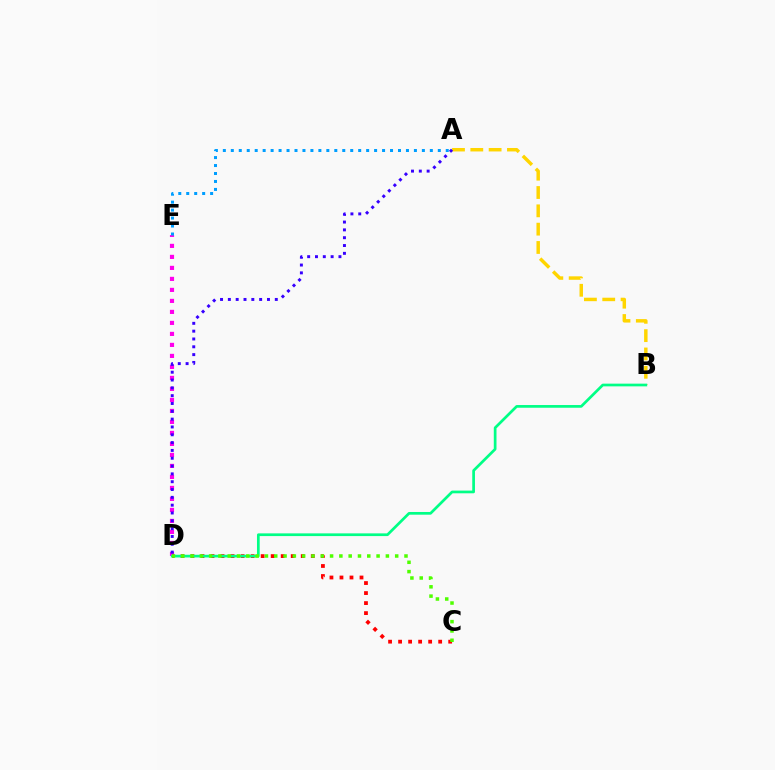{('D', 'E'): [{'color': '#ff00ed', 'line_style': 'dotted', 'thickness': 2.99}], ('C', 'D'): [{'color': '#ff0000', 'line_style': 'dotted', 'thickness': 2.72}, {'color': '#4fff00', 'line_style': 'dotted', 'thickness': 2.53}], ('A', 'B'): [{'color': '#ffd500', 'line_style': 'dashed', 'thickness': 2.49}], ('A', 'D'): [{'color': '#3700ff', 'line_style': 'dotted', 'thickness': 2.13}], ('A', 'E'): [{'color': '#009eff', 'line_style': 'dotted', 'thickness': 2.16}], ('B', 'D'): [{'color': '#00ff86', 'line_style': 'solid', 'thickness': 1.95}]}